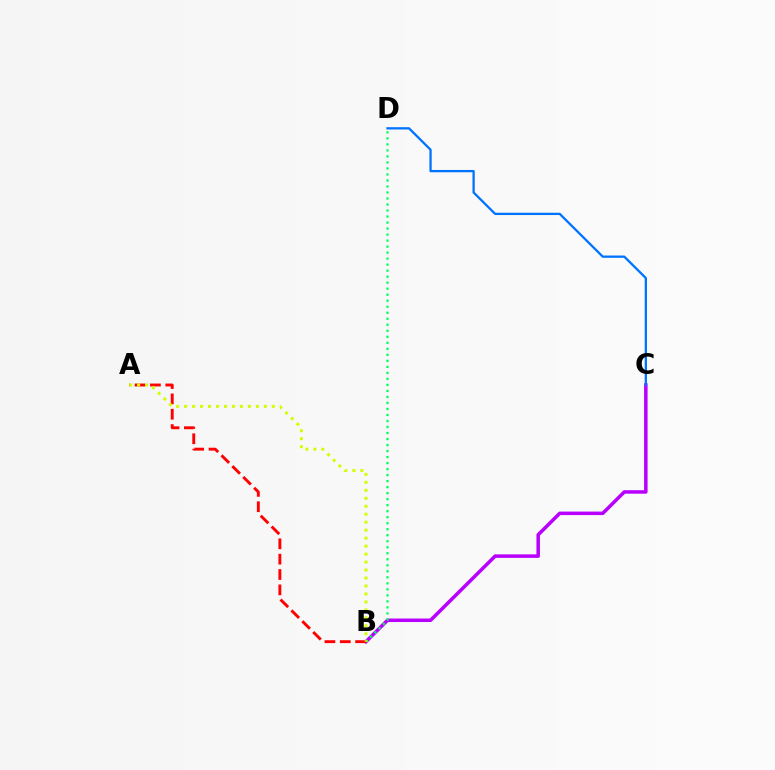{('B', 'C'): [{'color': '#b900ff', 'line_style': 'solid', 'thickness': 2.53}], ('B', 'D'): [{'color': '#00ff5c', 'line_style': 'dotted', 'thickness': 1.63}], ('A', 'B'): [{'color': '#ff0000', 'line_style': 'dashed', 'thickness': 2.08}, {'color': '#d1ff00', 'line_style': 'dotted', 'thickness': 2.17}], ('C', 'D'): [{'color': '#0074ff', 'line_style': 'solid', 'thickness': 1.65}]}